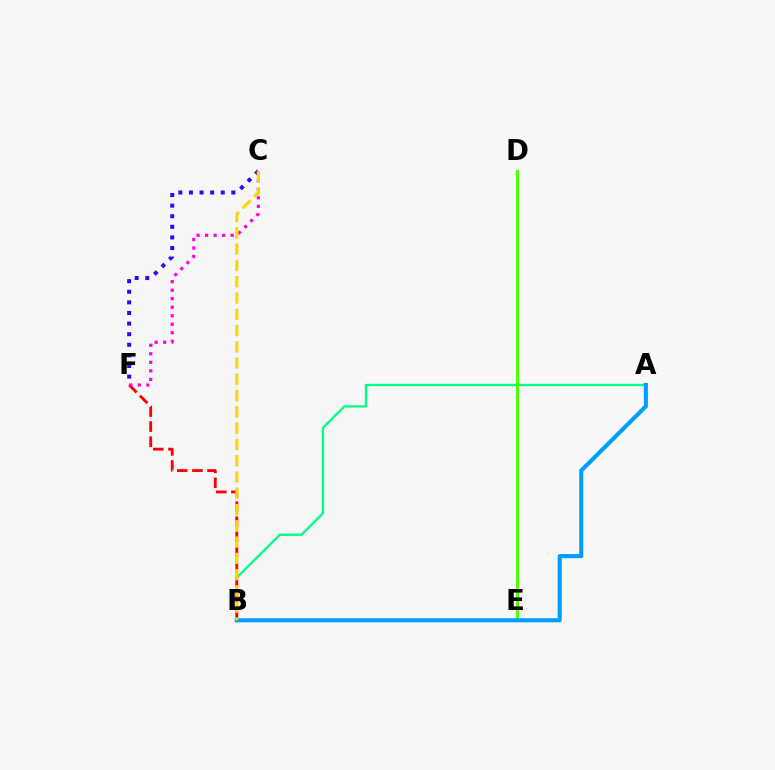{('A', 'B'): [{'color': '#00ff86', 'line_style': 'solid', 'thickness': 1.68}, {'color': '#009eff', 'line_style': 'solid', 'thickness': 2.95}], ('B', 'F'): [{'color': '#ff0000', 'line_style': 'dashed', 'thickness': 2.05}], ('D', 'E'): [{'color': '#4fff00', 'line_style': 'solid', 'thickness': 2.12}], ('C', 'F'): [{'color': '#3700ff', 'line_style': 'dotted', 'thickness': 2.88}, {'color': '#ff00ed', 'line_style': 'dotted', 'thickness': 2.31}], ('B', 'C'): [{'color': '#ffd500', 'line_style': 'dashed', 'thickness': 2.21}]}